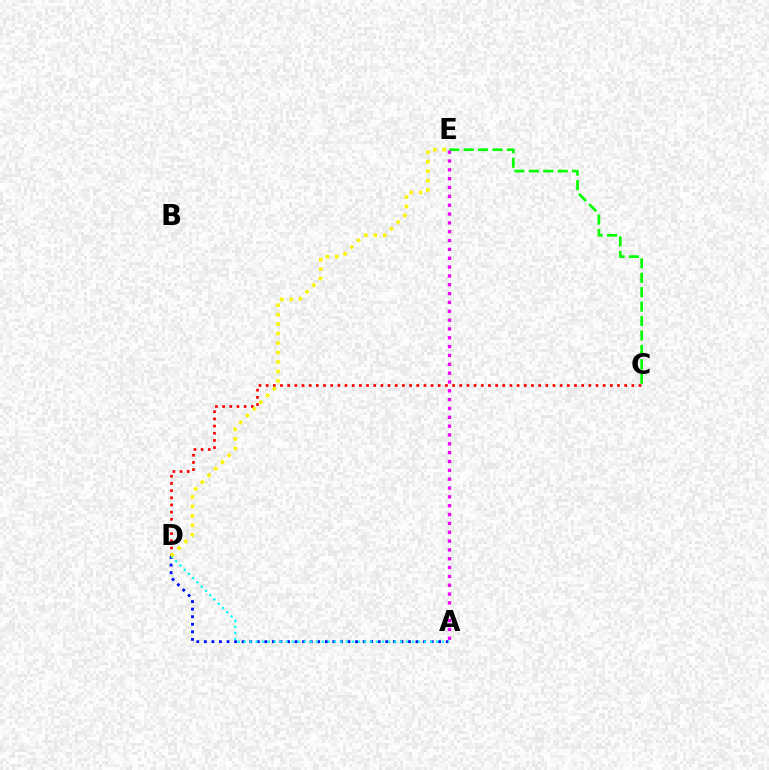{('C', 'E'): [{'color': '#08ff00', 'line_style': 'dashed', 'thickness': 1.96}], ('C', 'D'): [{'color': '#ff0000', 'line_style': 'dotted', 'thickness': 1.95}], ('A', 'D'): [{'color': '#0010ff', 'line_style': 'dotted', 'thickness': 2.05}, {'color': '#00fff6', 'line_style': 'dotted', 'thickness': 1.63}], ('A', 'E'): [{'color': '#ee00ff', 'line_style': 'dotted', 'thickness': 2.4}], ('D', 'E'): [{'color': '#fcf500', 'line_style': 'dotted', 'thickness': 2.57}]}